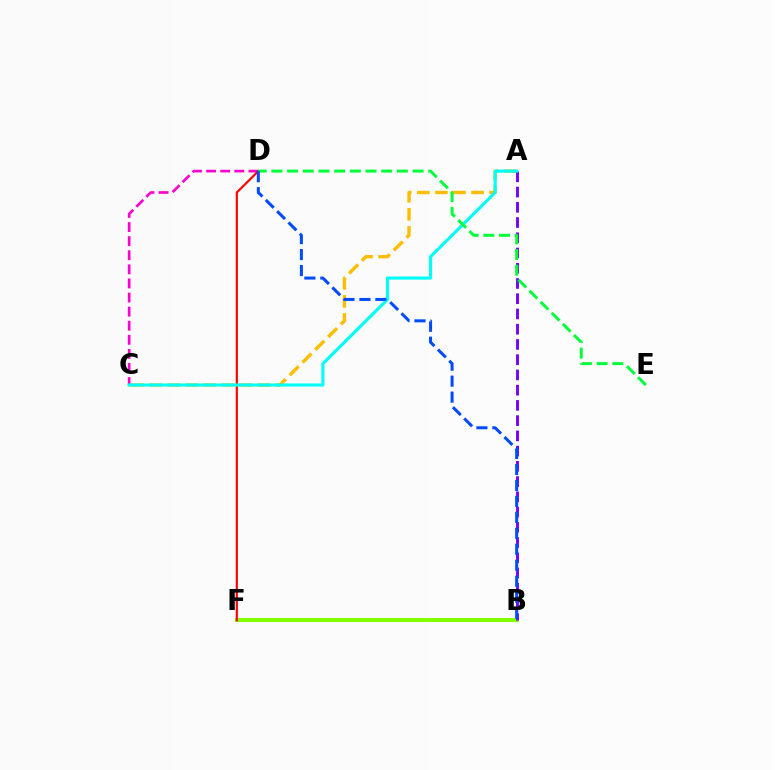{('B', 'F'): [{'color': '#84ff00', 'line_style': 'solid', 'thickness': 2.96}], ('A', 'C'): [{'color': '#ffbd00', 'line_style': 'dashed', 'thickness': 2.45}, {'color': '#00fff6', 'line_style': 'solid', 'thickness': 2.26}], ('A', 'B'): [{'color': '#7200ff', 'line_style': 'dashed', 'thickness': 2.07}], ('C', 'D'): [{'color': '#ff00cf', 'line_style': 'dashed', 'thickness': 1.91}], ('D', 'F'): [{'color': '#ff0000', 'line_style': 'solid', 'thickness': 1.56}], ('D', 'E'): [{'color': '#00ff39', 'line_style': 'dashed', 'thickness': 2.13}], ('B', 'D'): [{'color': '#004bff', 'line_style': 'dashed', 'thickness': 2.17}]}